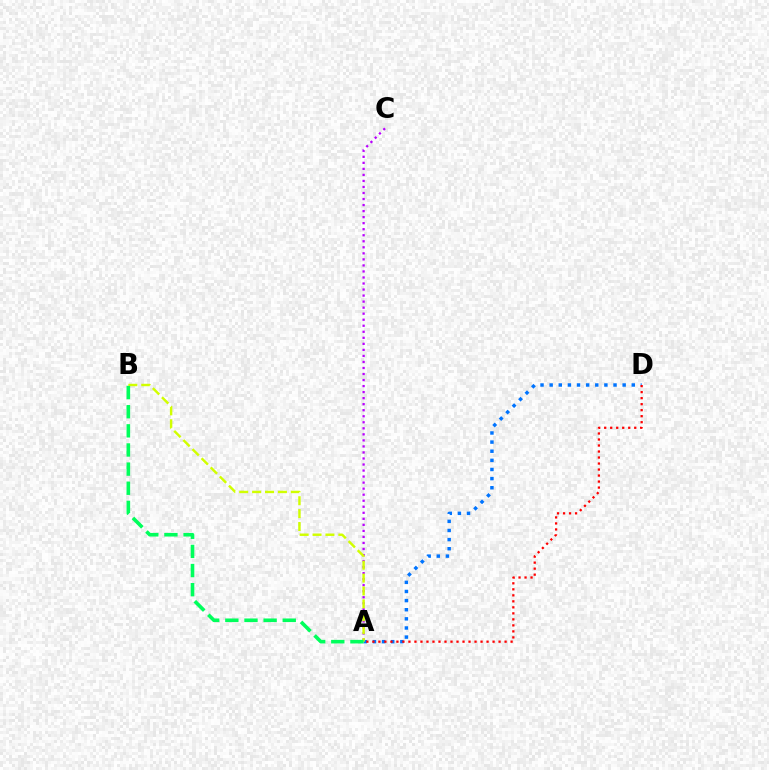{('A', 'C'): [{'color': '#b900ff', 'line_style': 'dotted', 'thickness': 1.64}], ('A', 'D'): [{'color': '#0074ff', 'line_style': 'dotted', 'thickness': 2.48}, {'color': '#ff0000', 'line_style': 'dotted', 'thickness': 1.63}], ('A', 'B'): [{'color': '#d1ff00', 'line_style': 'dashed', 'thickness': 1.75}, {'color': '#00ff5c', 'line_style': 'dashed', 'thickness': 2.6}]}